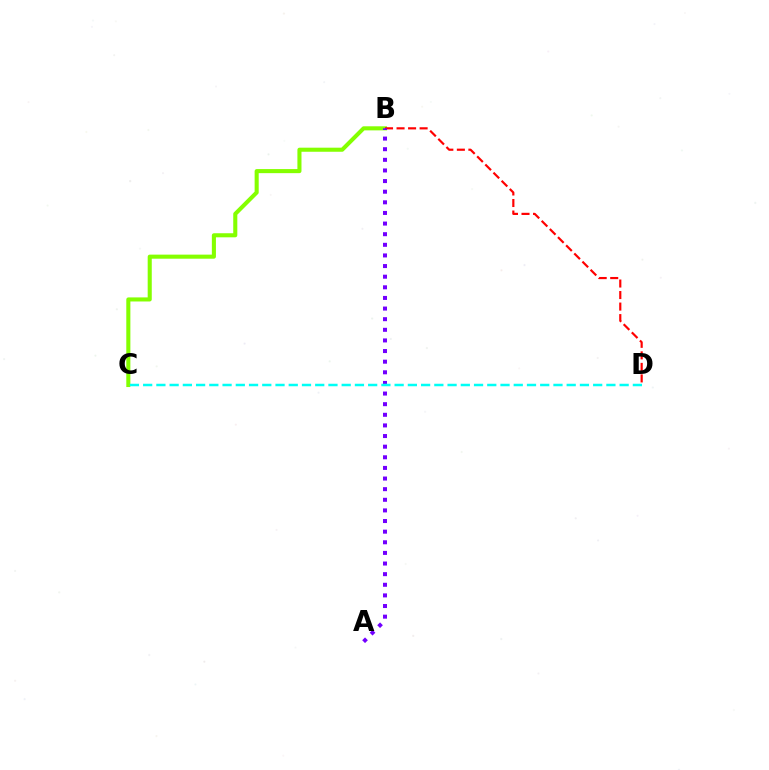{('B', 'C'): [{'color': '#84ff00', 'line_style': 'solid', 'thickness': 2.93}], ('B', 'D'): [{'color': '#ff0000', 'line_style': 'dashed', 'thickness': 1.57}], ('A', 'B'): [{'color': '#7200ff', 'line_style': 'dotted', 'thickness': 2.89}], ('C', 'D'): [{'color': '#00fff6', 'line_style': 'dashed', 'thickness': 1.8}]}